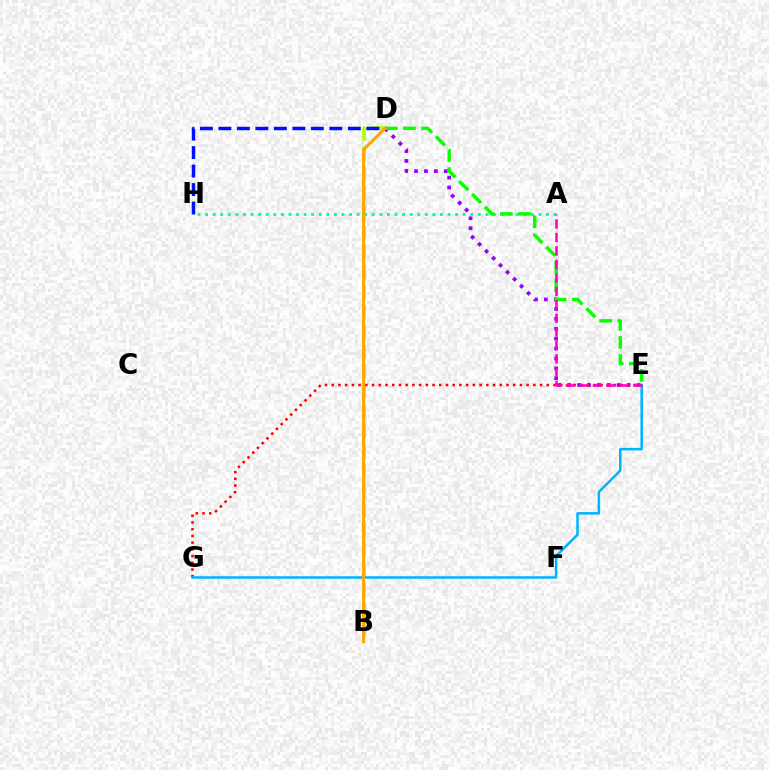{('B', 'D'): [{'color': '#b3ff00', 'line_style': 'dashed', 'thickness': 2.69}, {'color': '#ffa500', 'line_style': 'solid', 'thickness': 2.19}], ('D', 'E'): [{'color': '#9b00ff', 'line_style': 'dotted', 'thickness': 2.69}, {'color': '#08ff00', 'line_style': 'dashed', 'thickness': 2.46}], ('A', 'H'): [{'color': '#00ff9d', 'line_style': 'dotted', 'thickness': 2.06}], ('E', 'G'): [{'color': '#ff0000', 'line_style': 'dotted', 'thickness': 1.83}, {'color': '#00b5ff', 'line_style': 'solid', 'thickness': 1.83}], ('D', 'H'): [{'color': '#0010ff', 'line_style': 'dashed', 'thickness': 2.51}], ('A', 'E'): [{'color': '#ff00bd', 'line_style': 'dashed', 'thickness': 1.83}]}